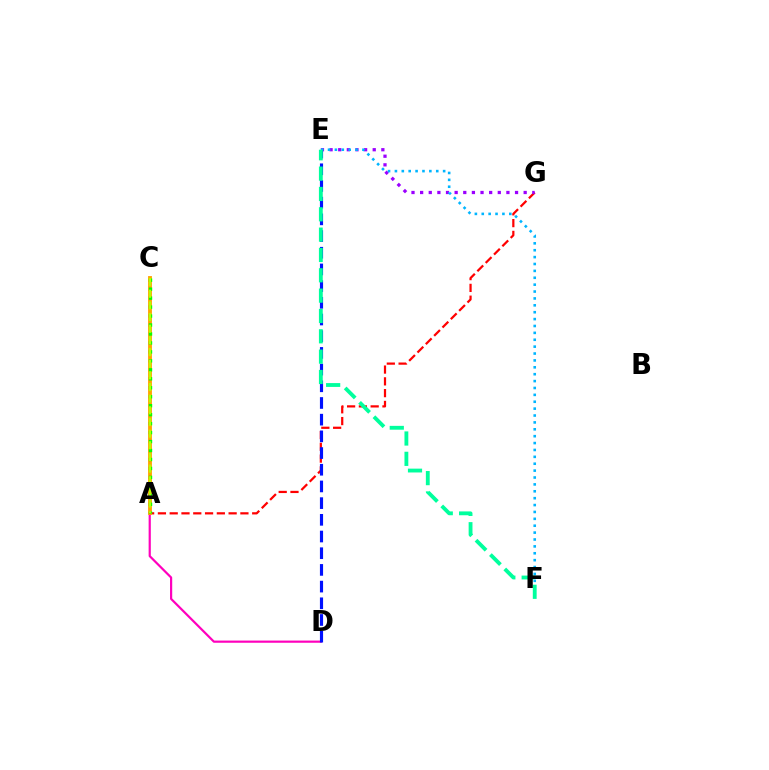{('A', 'G'): [{'color': '#ff0000', 'line_style': 'dashed', 'thickness': 1.6}], ('A', 'D'): [{'color': '#ff00bd', 'line_style': 'solid', 'thickness': 1.58}], ('A', 'C'): [{'color': '#ffa500', 'line_style': 'solid', 'thickness': 2.77}, {'color': '#08ff00', 'line_style': 'dotted', 'thickness': 2.44}, {'color': '#b3ff00', 'line_style': 'dashed', 'thickness': 1.58}], ('E', 'G'): [{'color': '#9b00ff', 'line_style': 'dotted', 'thickness': 2.34}], ('E', 'F'): [{'color': '#00b5ff', 'line_style': 'dotted', 'thickness': 1.87}, {'color': '#00ff9d', 'line_style': 'dashed', 'thickness': 2.76}], ('D', 'E'): [{'color': '#0010ff', 'line_style': 'dashed', 'thickness': 2.27}]}